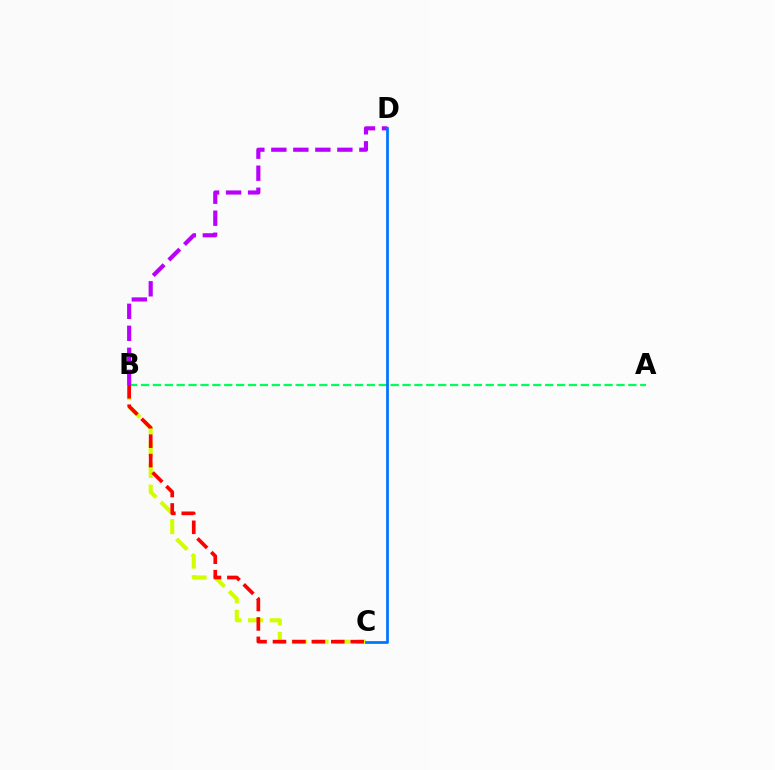{('B', 'C'): [{'color': '#d1ff00', 'line_style': 'dashed', 'thickness': 2.95}, {'color': '#ff0000', 'line_style': 'dashed', 'thickness': 2.64}], ('A', 'B'): [{'color': '#00ff5c', 'line_style': 'dashed', 'thickness': 1.61}], ('B', 'D'): [{'color': '#b900ff', 'line_style': 'dashed', 'thickness': 2.99}], ('C', 'D'): [{'color': '#0074ff', 'line_style': 'solid', 'thickness': 1.97}]}